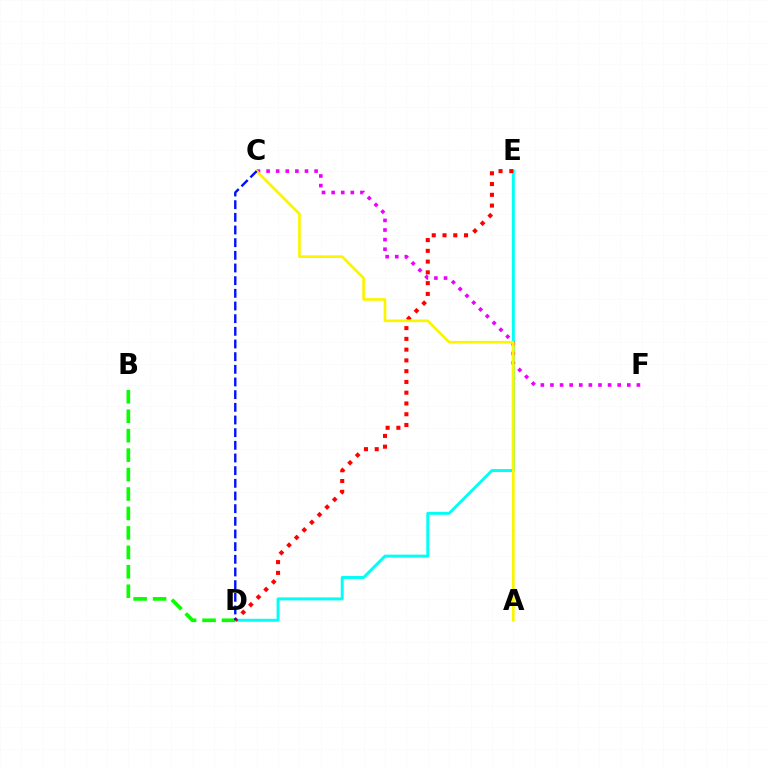{('D', 'E'): [{'color': '#00fff6', 'line_style': 'solid', 'thickness': 2.13}, {'color': '#ff0000', 'line_style': 'dotted', 'thickness': 2.93}], ('C', 'F'): [{'color': '#ee00ff', 'line_style': 'dotted', 'thickness': 2.61}], ('B', 'D'): [{'color': '#08ff00', 'line_style': 'dashed', 'thickness': 2.64}], ('A', 'C'): [{'color': '#fcf500', 'line_style': 'solid', 'thickness': 1.93}], ('C', 'D'): [{'color': '#0010ff', 'line_style': 'dashed', 'thickness': 1.72}]}